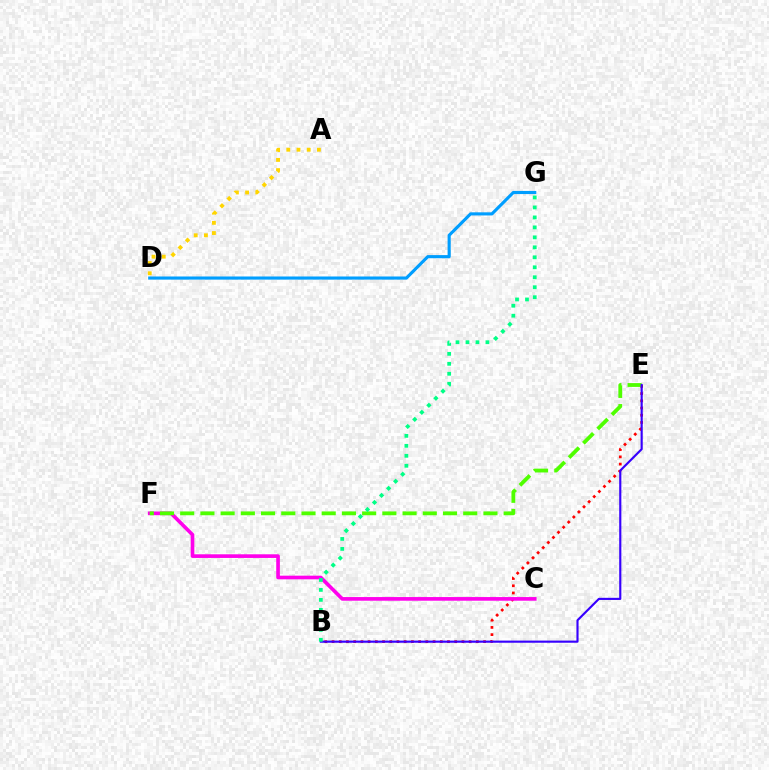{('B', 'E'): [{'color': '#ff0000', 'line_style': 'dotted', 'thickness': 1.96}, {'color': '#3700ff', 'line_style': 'solid', 'thickness': 1.54}], ('C', 'F'): [{'color': '#ff00ed', 'line_style': 'solid', 'thickness': 2.63}], ('E', 'F'): [{'color': '#4fff00', 'line_style': 'dashed', 'thickness': 2.75}], ('D', 'G'): [{'color': '#009eff', 'line_style': 'solid', 'thickness': 2.26}], ('A', 'D'): [{'color': '#ffd500', 'line_style': 'dotted', 'thickness': 2.77}], ('B', 'G'): [{'color': '#00ff86', 'line_style': 'dotted', 'thickness': 2.71}]}